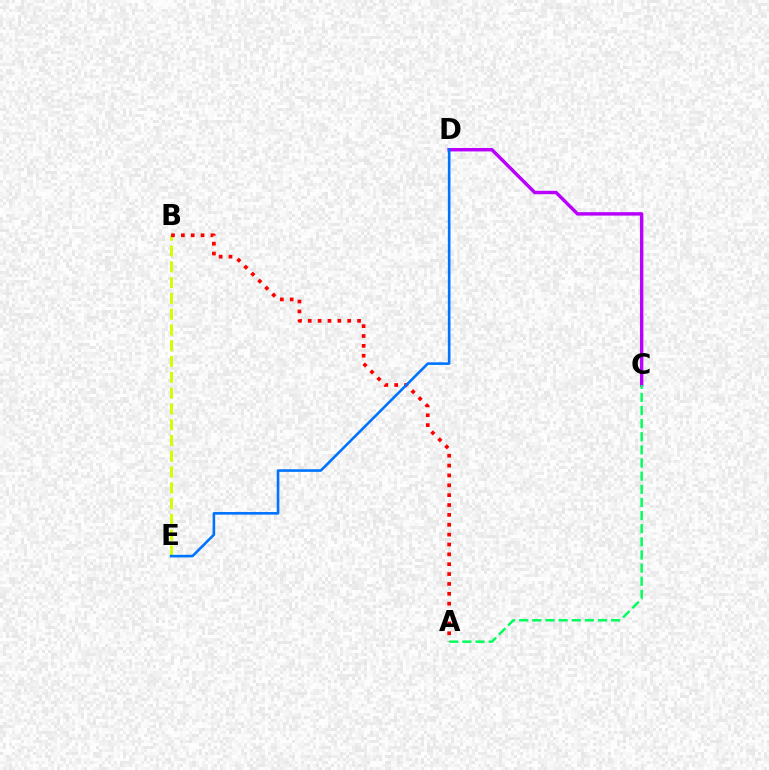{('C', 'D'): [{'color': '#b900ff', 'line_style': 'solid', 'thickness': 2.46}], ('B', 'E'): [{'color': '#d1ff00', 'line_style': 'dashed', 'thickness': 2.14}], ('A', 'B'): [{'color': '#ff0000', 'line_style': 'dotted', 'thickness': 2.68}], ('A', 'C'): [{'color': '#00ff5c', 'line_style': 'dashed', 'thickness': 1.78}], ('D', 'E'): [{'color': '#0074ff', 'line_style': 'solid', 'thickness': 1.88}]}